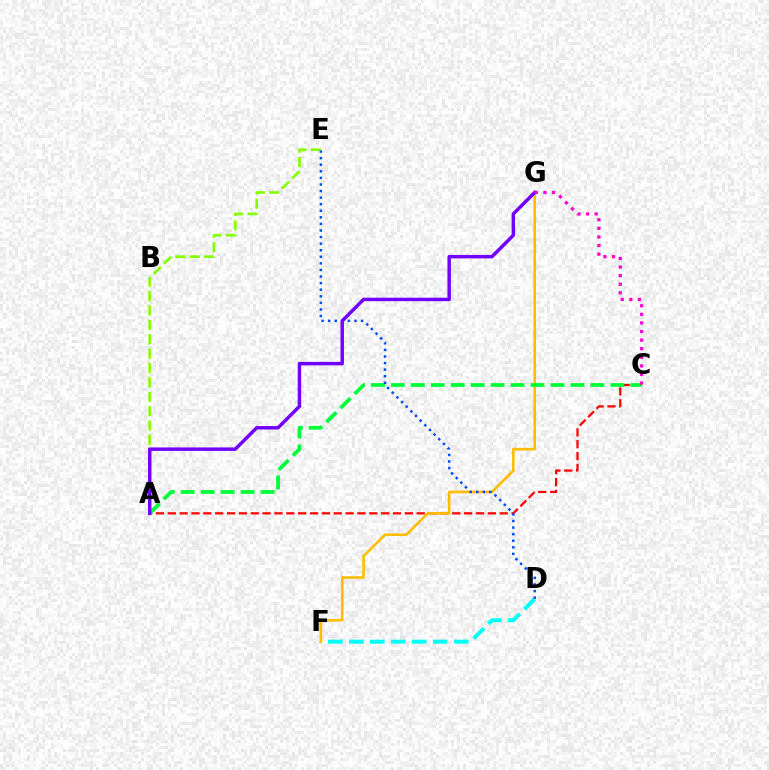{('D', 'F'): [{'color': '#00fff6', 'line_style': 'dashed', 'thickness': 2.85}], ('A', 'C'): [{'color': '#ff0000', 'line_style': 'dashed', 'thickness': 1.61}, {'color': '#00ff39', 'line_style': 'dashed', 'thickness': 2.71}], ('F', 'G'): [{'color': '#ffbd00', 'line_style': 'solid', 'thickness': 1.87}], ('A', 'E'): [{'color': '#84ff00', 'line_style': 'dashed', 'thickness': 1.95}], ('D', 'E'): [{'color': '#004bff', 'line_style': 'dotted', 'thickness': 1.79}], ('A', 'G'): [{'color': '#7200ff', 'line_style': 'solid', 'thickness': 2.49}], ('C', 'G'): [{'color': '#ff00cf', 'line_style': 'dotted', 'thickness': 2.33}]}